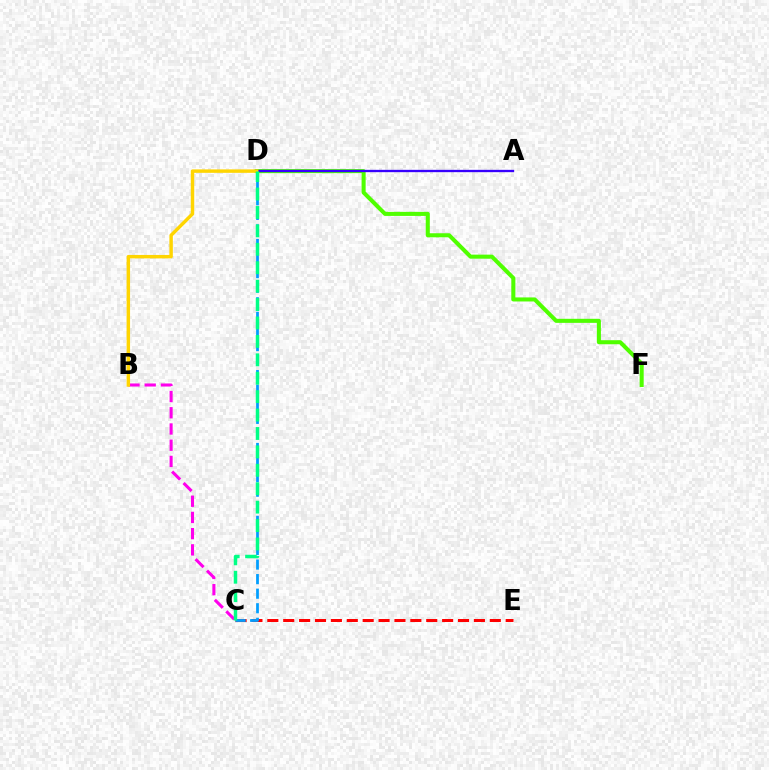{('C', 'E'): [{'color': '#ff0000', 'line_style': 'dashed', 'thickness': 2.16}], ('B', 'C'): [{'color': '#ff00ed', 'line_style': 'dashed', 'thickness': 2.2}], ('D', 'F'): [{'color': '#4fff00', 'line_style': 'solid', 'thickness': 2.92}], ('A', 'D'): [{'color': '#3700ff', 'line_style': 'solid', 'thickness': 1.68}], ('C', 'D'): [{'color': '#009eff', 'line_style': 'dashed', 'thickness': 1.98}, {'color': '#00ff86', 'line_style': 'dashed', 'thickness': 2.5}], ('B', 'D'): [{'color': '#ffd500', 'line_style': 'solid', 'thickness': 2.48}]}